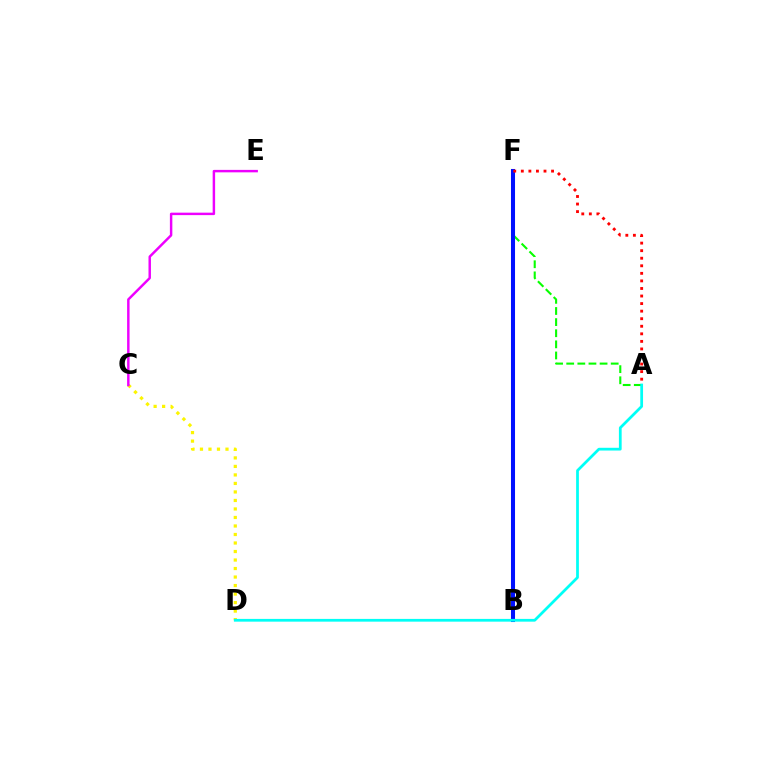{('A', 'F'): [{'color': '#08ff00', 'line_style': 'dashed', 'thickness': 1.51}, {'color': '#ff0000', 'line_style': 'dotted', 'thickness': 2.05}], ('C', 'D'): [{'color': '#fcf500', 'line_style': 'dotted', 'thickness': 2.31}], ('C', 'E'): [{'color': '#ee00ff', 'line_style': 'solid', 'thickness': 1.77}], ('B', 'F'): [{'color': '#0010ff', 'line_style': 'solid', 'thickness': 2.92}], ('A', 'D'): [{'color': '#00fff6', 'line_style': 'solid', 'thickness': 1.98}]}